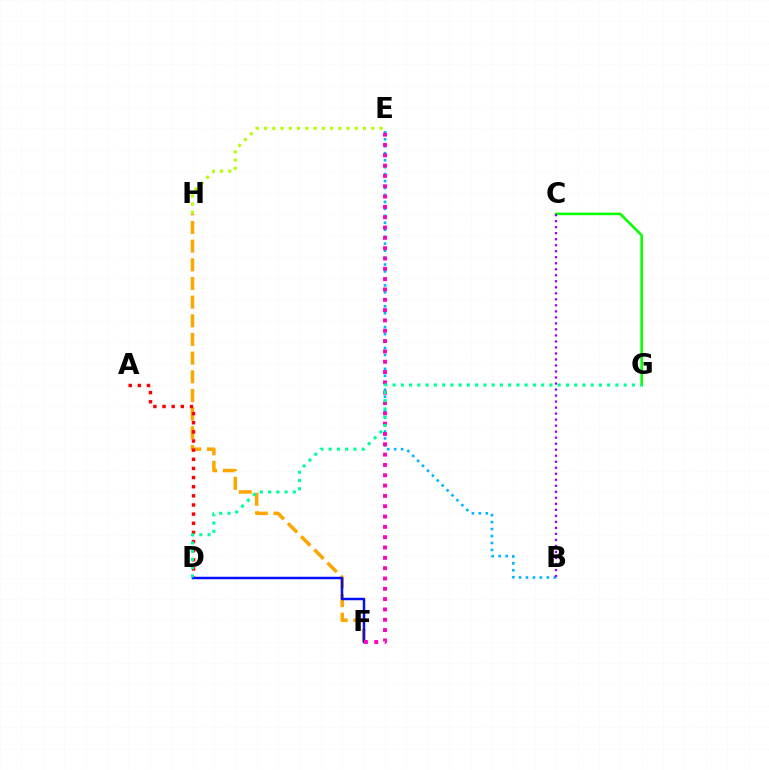{('E', 'H'): [{'color': '#b3ff00', 'line_style': 'dotted', 'thickness': 2.24}], ('F', 'H'): [{'color': '#ffa500', 'line_style': 'dashed', 'thickness': 2.54}], ('B', 'E'): [{'color': '#00b5ff', 'line_style': 'dotted', 'thickness': 1.89}], ('C', 'G'): [{'color': '#08ff00', 'line_style': 'solid', 'thickness': 1.88}], ('A', 'D'): [{'color': '#ff0000', 'line_style': 'dotted', 'thickness': 2.48}], ('D', 'F'): [{'color': '#0010ff', 'line_style': 'solid', 'thickness': 1.79}], ('E', 'F'): [{'color': '#ff00bd', 'line_style': 'dotted', 'thickness': 2.8}], ('D', 'G'): [{'color': '#00ff9d', 'line_style': 'dotted', 'thickness': 2.24}], ('B', 'C'): [{'color': '#9b00ff', 'line_style': 'dotted', 'thickness': 1.63}]}